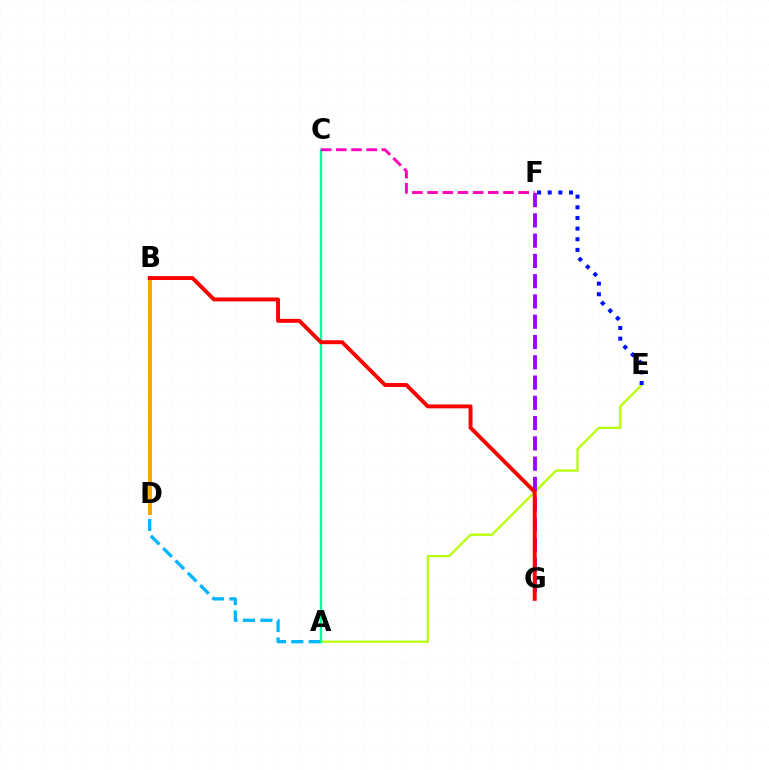{('B', 'D'): [{'color': '#08ff00', 'line_style': 'dotted', 'thickness': 2.88}, {'color': '#ffa500', 'line_style': 'solid', 'thickness': 2.82}], ('A', 'E'): [{'color': '#b3ff00', 'line_style': 'solid', 'thickness': 1.58}], ('A', 'B'): [{'color': '#00b5ff', 'line_style': 'dashed', 'thickness': 2.37}], ('A', 'C'): [{'color': '#00ff9d', 'line_style': 'solid', 'thickness': 1.68}], ('F', 'G'): [{'color': '#9b00ff', 'line_style': 'dashed', 'thickness': 2.75}], ('C', 'F'): [{'color': '#ff00bd', 'line_style': 'dashed', 'thickness': 2.06}], ('E', 'F'): [{'color': '#0010ff', 'line_style': 'dotted', 'thickness': 2.89}], ('B', 'G'): [{'color': '#ff0000', 'line_style': 'solid', 'thickness': 2.82}]}